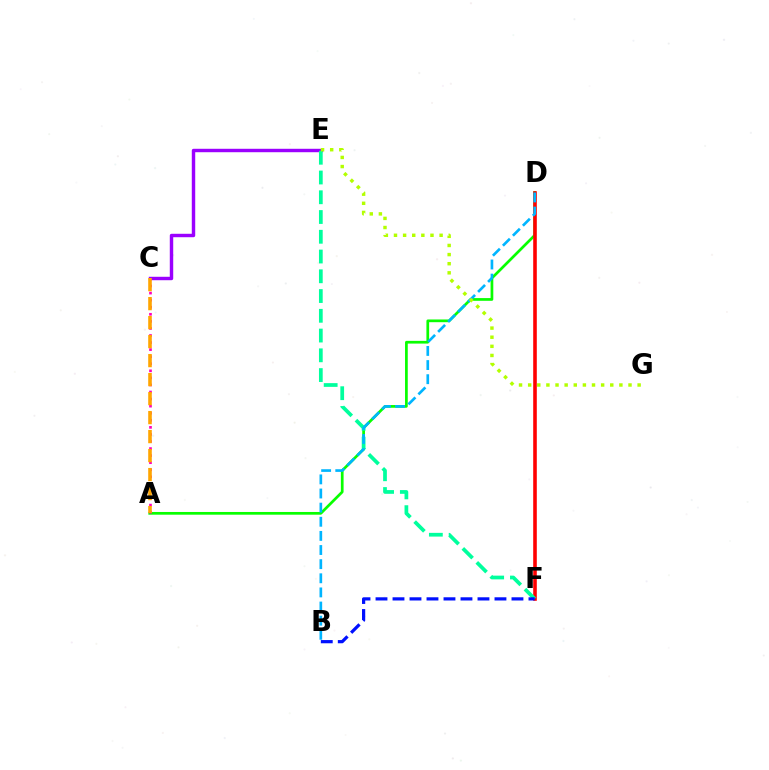{('A', 'D'): [{'color': '#08ff00', 'line_style': 'solid', 'thickness': 1.96}], ('D', 'F'): [{'color': '#ff0000', 'line_style': 'solid', 'thickness': 2.59}], ('A', 'C'): [{'color': '#ff00bd', 'line_style': 'dotted', 'thickness': 1.92}, {'color': '#ffa500', 'line_style': 'dashed', 'thickness': 2.58}], ('C', 'E'): [{'color': '#9b00ff', 'line_style': 'solid', 'thickness': 2.47}], ('E', 'F'): [{'color': '#00ff9d', 'line_style': 'dashed', 'thickness': 2.68}], ('B', 'F'): [{'color': '#0010ff', 'line_style': 'dashed', 'thickness': 2.31}], ('B', 'D'): [{'color': '#00b5ff', 'line_style': 'dashed', 'thickness': 1.92}], ('E', 'G'): [{'color': '#b3ff00', 'line_style': 'dotted', 'thickness': 2.48}]}